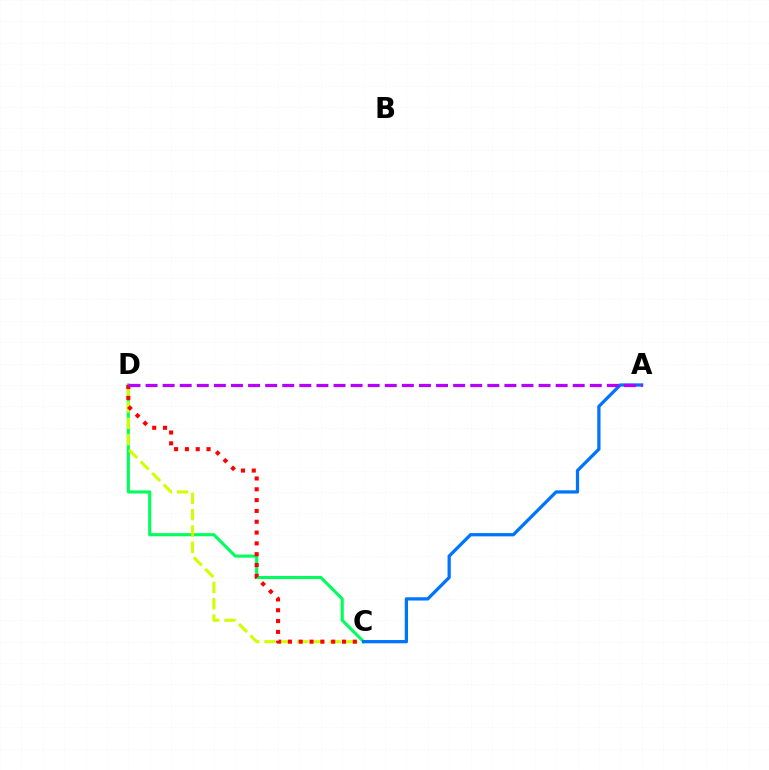{('C', 'D'): [{'color': '#00ff5c', 'line_style': 'solid', 'thickness': 2.24}, {'color': '#d1ff00', 'line_style': 'dashed', 'thickness': 2.22}, {'color': '#ff0000', 'line_style': 'dotted', 'thickness': 2.94}], ('A', 'C'): [{'color': '#0074ff', 'line_style': 'solid', 'thickness': 2.35}], ('A', 'D'): [{'color': '#b900ff', 'line_style': 'dashed', 'thickness': 2.32}]}